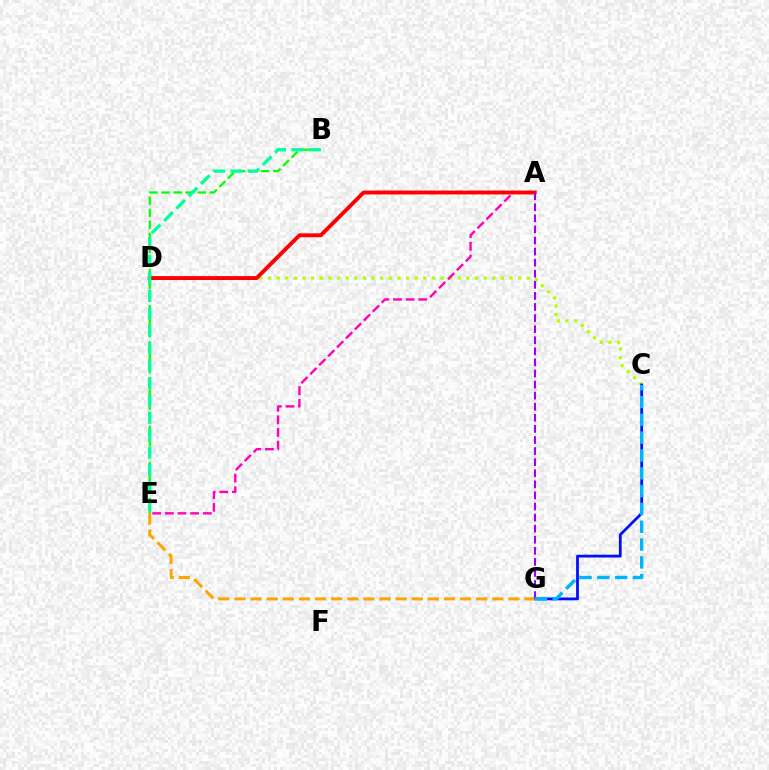{('C', 'D'): [{'color': '#b3ff00', 'line_style': 'dotted', 'thickness': 2.34}], ('A', 'E'): [{'color': '#ff00bd', 'line_style': 'dashed', 'thickness': 1.72}], ('B', 'E'): [{'color': '#08ff00', 'line_style': 'dashed', 'thickness': 1.64}, {'color': '#00ff9d', 'line_style': 'dashed', 'thickness': 2.36}], ('A', 'D'): [{'color': '#ff0000', 'line_style': 'solid', 'thickness': 2.8}], ('C', 'G'): [{'color': '#0010ff', 'line_style': 'solid', 'thickness': 2.01}, {'color': '#00b5ff', 'line_style': 'dashed', 'thickness': 2.42}], ('E', 'G'): [{'color': '#ffa500', 'line_style': 'dashed', 'thickness': 2.19}], ('A', 'G'): [{'color': '#9b00ff', 'line_style': 'dashed', 'thickness': 1.51}]}